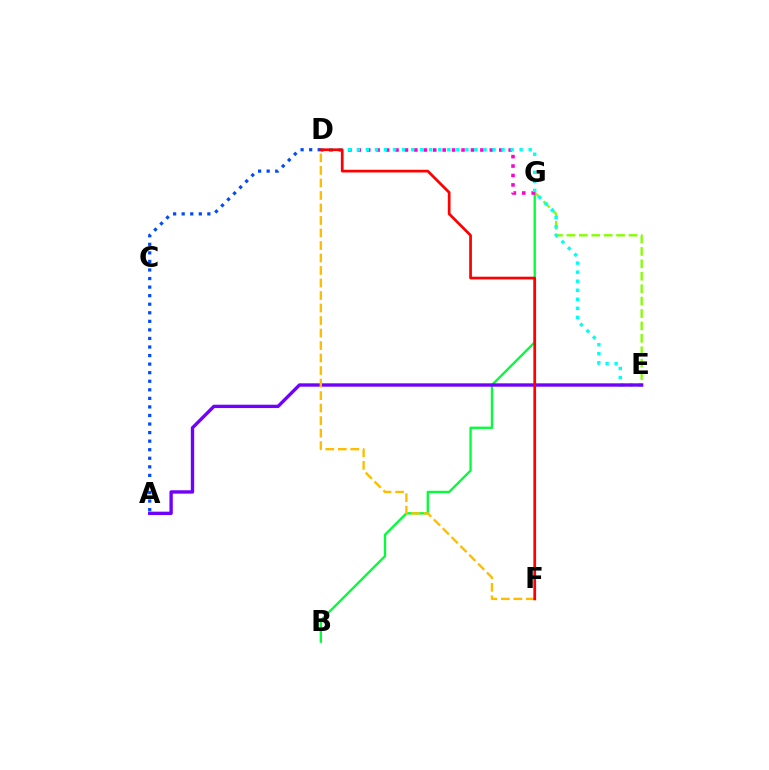{('E', 'G'): [{'color': '#84ff00', 'line_style': 'dashed', 'thickness': 1.69}], ('B', 'G'): [{'color': '#00ff39', 'line_style': 'solid', 'thickness': 1.68}], ('D', 'G'): [{'color': '#ff00cf', 'line_style': 'dotted', 'thickness': 2.56}], ('D', 'E'): [{'color': '#00fff6', 'line_style': 'dotted', 'thickness': 2.46}], ('A', 'D'): [{'color': '#004bff', 'line_style': 'dotted', 'thickness': 2.33}], ('A', 'E'): [{'color': '#7200ff', 'line_style': 'solid', 'thickness': 2.42}], ('D', 'F'): [{'color': '#ffbd00', 'line_style': 'dashed', 'thickness': 1.7}, {'color': '#ff0000', 'line_style': 'solid', 'thickness': 1.96}]}